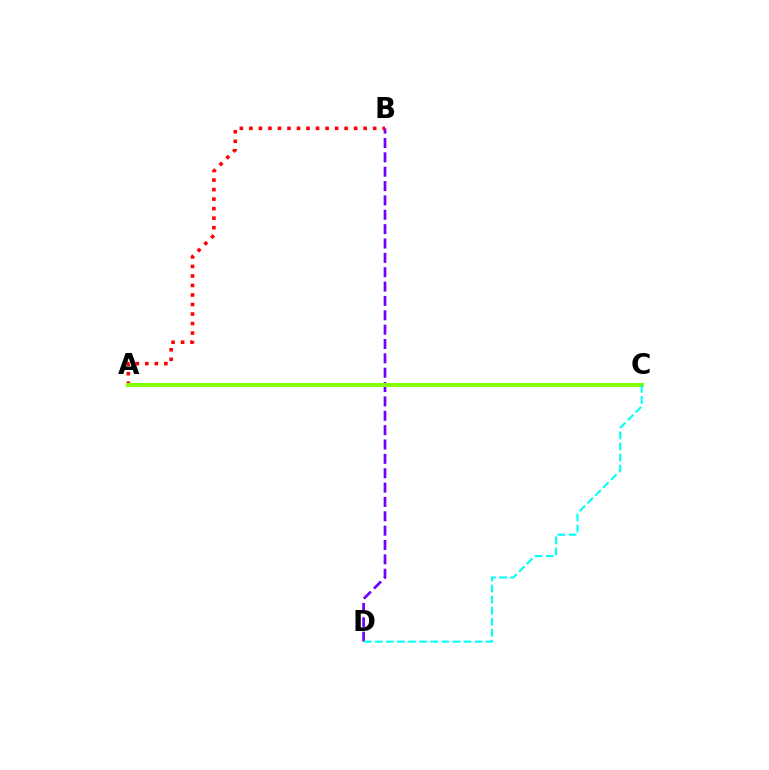{('B', 'D'): [{'color': '#7200ff', 'line_style': 'dashed', 'thickness': 1.95}], ('A', 'B'): [{'color': '#ff0000', 'line_style': 'dotted', 'thickness': 2.59}], ('A', 'C'): [{'color': '#84ff00', 'line_style': 'solid', 'thickness': 2.87}], ('C', 'D'): [{'color': '#00fff6', 'line_style': 'dashed', 'thickness': 1.51}]}